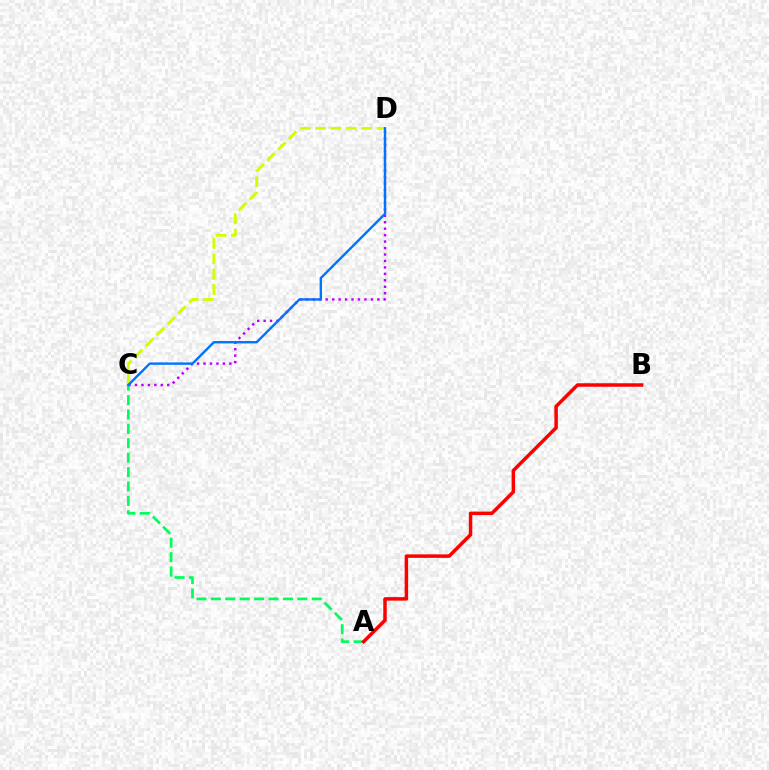{('C', 'D'): [{'color': '#b900ff', 'line_style': 'dotted', 'thickness': 1.75}, {'color': '#d1ff00', 'line_style': 'dashed', 'thickness': 2.08}, {'color': '#0074ff', 'line_style': 'solid', 'thickness': 1.72}], ('A', 'C'): [{'color': '#00ff5c', 'line_style': 'dashed', 'thickness': 1.96}], ('A', 'B'): [{'color': '#ff0000', 'line_style': 'solid', 'thickness': 2.51}]}